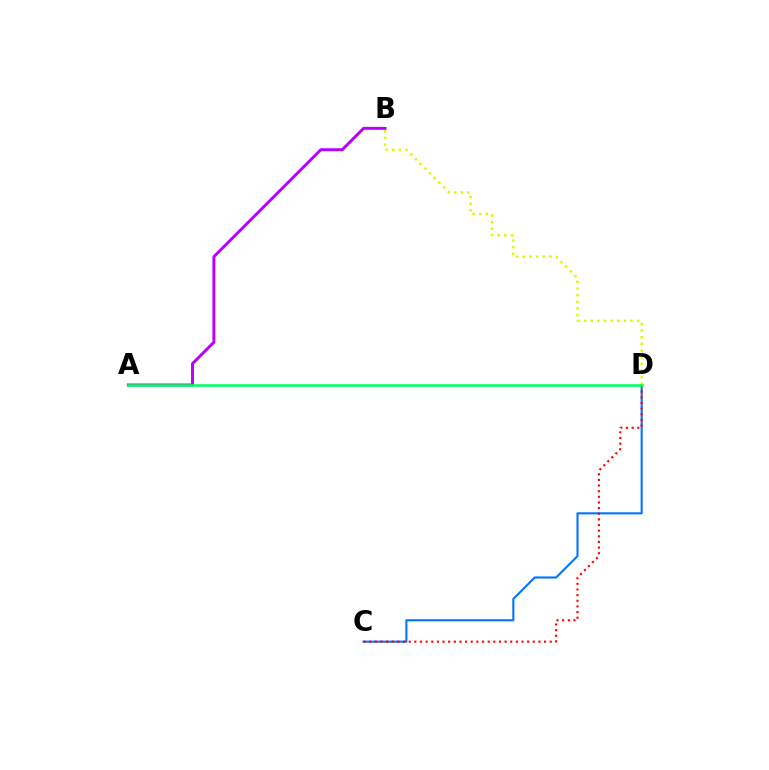{('C', 'D'): [{'color': '#0074ff', 'line_style': 'solid', 'thickness': 1.51}, {'color': '#ff0000', 'line_style': 'dotted', 'thickness': 1.53}], ('A', 'B'): [{'color': '#b900ff', 'line_style': 'solid', 'thickness': 2.13}], ('B', 'D'): [{'color': '#d1ff00', 'line_style': 'dotted', 'thickness': 1.8}], ('A', 'D'): [{'color': '#00ff5c', 'line_style': 'solid', 'thickness': 1.86}]}